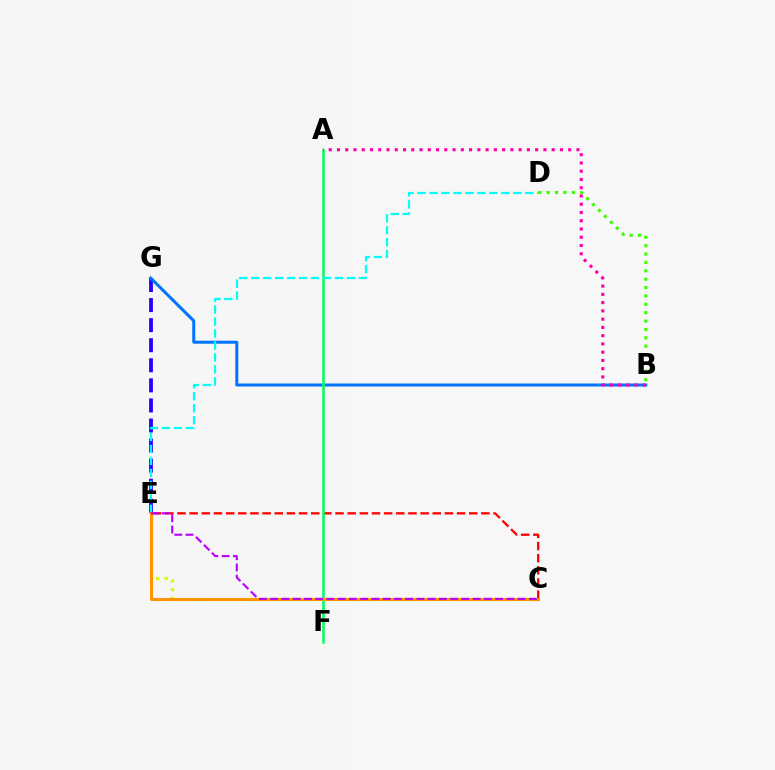{('E', 'G'): [{'color': '#2500ff', 'line_style': 'dashed', 'thickness': 2.73}], ('B', 'G'): [{'color': '#0074ff', 'line_style': 'solid', 'thickness': 2.16}], ('C', 'E'): [{'color': '#d1ff00', 'line_style': 'dotted', 'thickness': 2.36}, {'color': '#ff0000', 'line_style': 'dashed', 'thickness': 1.65}, {'color': '#ff9400', 'line_style': 'solid', 'thickness': 2.19}, {'color': '#b900ff', 'line_style': 'dashed', 'thickness': 1.53}], ('A', 'F'): [{'color': '#00ff5c', 'line_style': 'solid', 'thickness': 1.81}], ('D', 'E'): [{'color': '#00fff6', 'line_style': 'dashed', 'thickness': 1.63}], ('A', 'B'): [{'color': '#ff00ac', 'line_style': 'dotted', 'thickness': 2.24}], ('B', 'D'): [{'color': '#3dff00', 'line_style': 'dotted', 'thickness': 2.28}]}